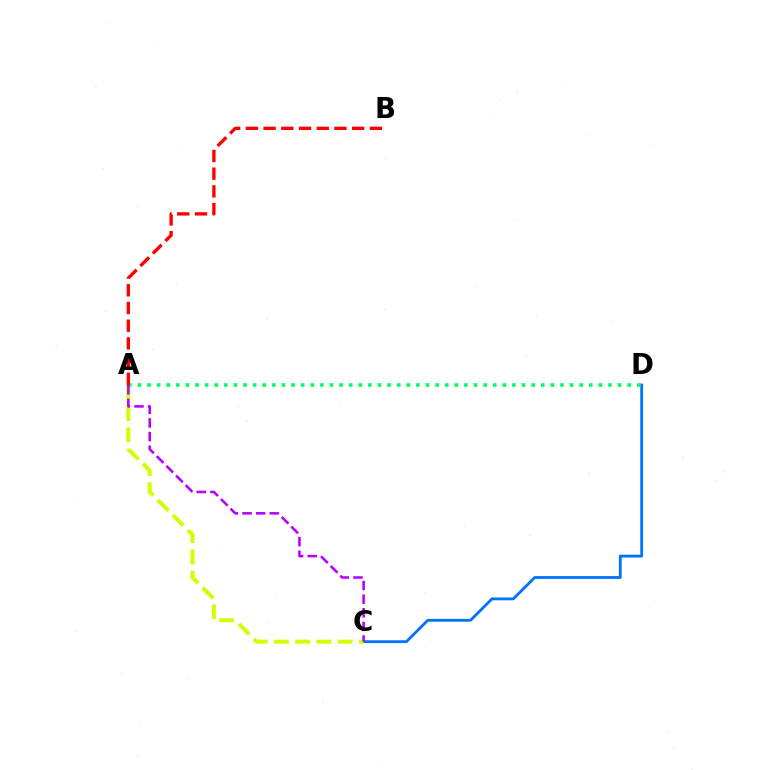{('C', 'D'): [{'color': '#0074ff', 'line_style': 'solid', 'thickness': 2.03}], ('A', 'C'): [{'color': '#d1ff00', 'line_style': 'dashed', 'thickness': 2.88}, {'color': '#b900ff', 'line_style': 'dashed', 'thickness': 1.85}], ('A', 'D'): [{'color': '#00ff5c', 'line_style': 'dotted', 'thickness': 2.61}], ('A', 'B'): [{'color': '#ff0000', 'line_style': 'dashed', 'thickness': 2.41}]}